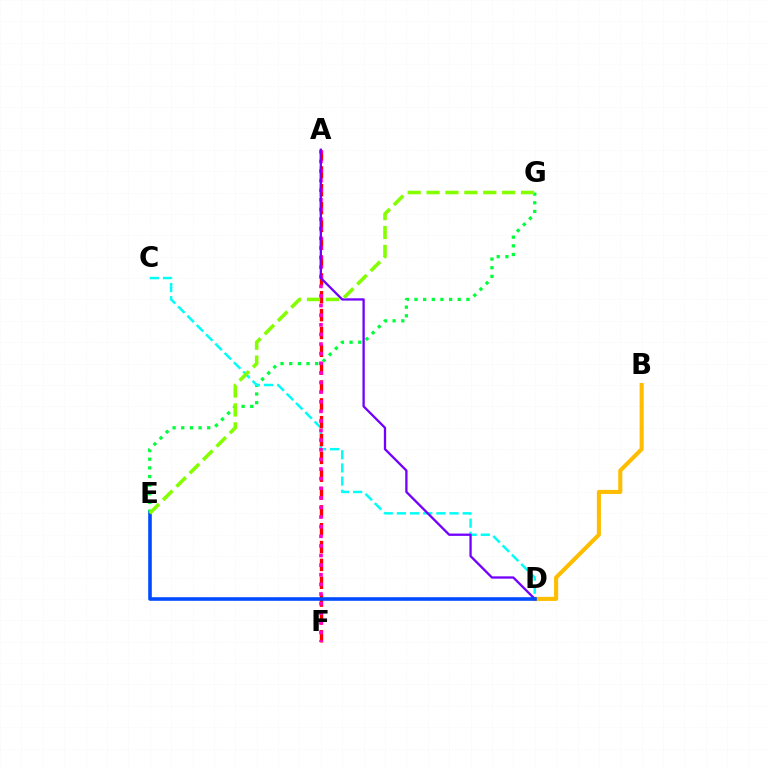{('E', 'G'): [{'color': '#00ff39', 'line_style': 'dotted', 'thickness': 2.35}, {'color': '#84ff00', 'line_style': 'dashed', 'thickness': 2.57}], ('C', 'D'): [{'color': '#00fff6', 'line_style': 'dashed', 'thickness': 1.79}], ('A', 'F'): [{'color': '#ff0000', 'line_style': 'dashed', 'thickness': 2.42}, {'color': '#ff00cf', 'line_style': 'dotted', 'thickness': 2.61}], ('B', 'D'): [{'color': '#ffbd00', 'line_style': 'solid', 'thickness': 2.94}], ('A', 'D'): [{'color': '#7200ff', 'line_style': 'solid', 'thickness': 1.66}], ('D', 'E'): [{'color': '#004bff', 'line_style': 'solid', 'thickness': 2.59}]}